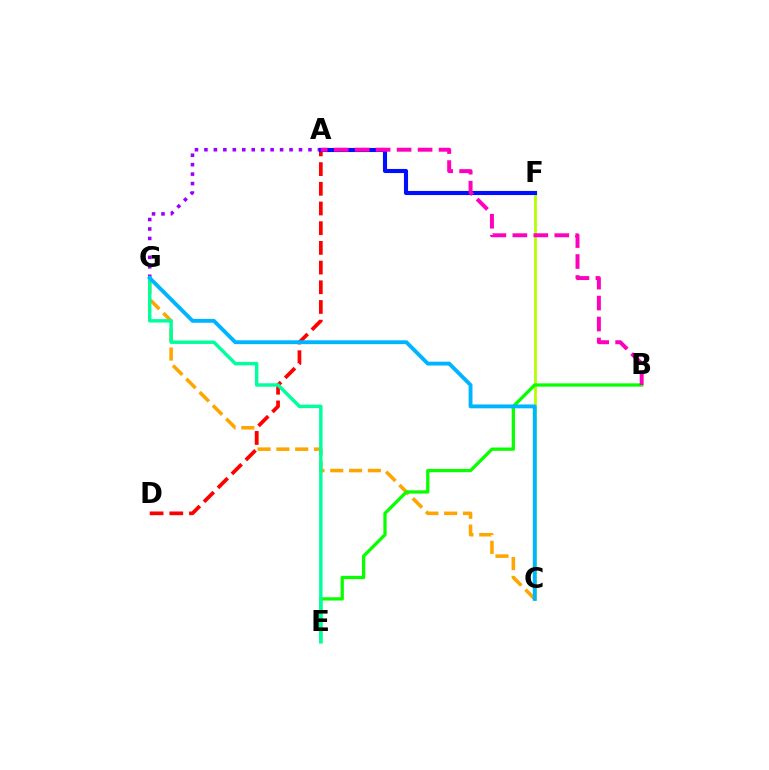{('C', 'G'): [{'color': '#ffa500', 'line_style': 'dashed', 'thickness': 2.56}, {'color': '#00b5ff', 'line_style': 'solid', 'thickness': 2.79}], ('A', 'G'): [{'color': '#9b00ff', 'line_style': 'dotted', 'thickness': 2.57}], ('C', 'F'): [{'color': '#b3ff00', 'line_style': 'solid', 'thickness': 2.0}], ('A', 'D'): [{'color': '#ff0000', 'line_style': 'dashed', 'thickness': 2.68}], ('A', 'F'): [{'color': '#0010ff', 'line_style': 'solid', 'thickness': 2.95}], ('B', 'E'): [{'color': '#08ff00', 'line_style': 'solid', 'thickness': 2.36}], ('E', 'G'): [{'color': '#00ff9d', 'line_style': 'solid', 'thickness': 2.48}], ('A', 'B'): [{'color': '#ff00bd', 'line_style': 'dashed', 'thickness': 2.85}]}